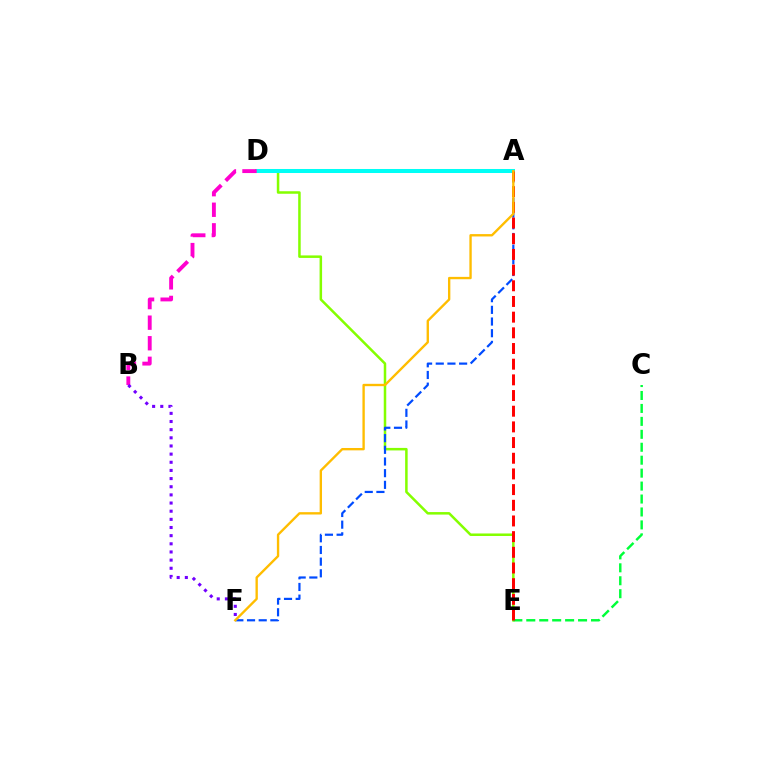{('D', 'E'): [{'color': '#84ff00', 'line_style': 'solid', 'thickness': 1.81}], ('A', 'D'): [{'color': '#00fff6', 'line_style': 'solid', 'thickness': 2.89}], ('A', 'F'): [{'color': '#004bff', 'line_style': 'dashed', 'thickness': 1.59}, {'color': '#ffbd00', 'line_style': 'solid', 'thickness': 1.7}], ('C', 'E'): [{'color': '#00ff39', 'line_style': 'dashed', 'thickness': 1.76}], ('A', 'E'): [{'color': '#ff0000', 'line_style': 'dashed', 'thickness': 2.13}], ('B', 'D'): [{'color': '#ff00cf', 'line_style': 'dashed', 'thickness': 2.79}], ('B', 'F'): [{'color': '#7200ff', 'line_style': 'dotted', 'thickness': 2.22}]}